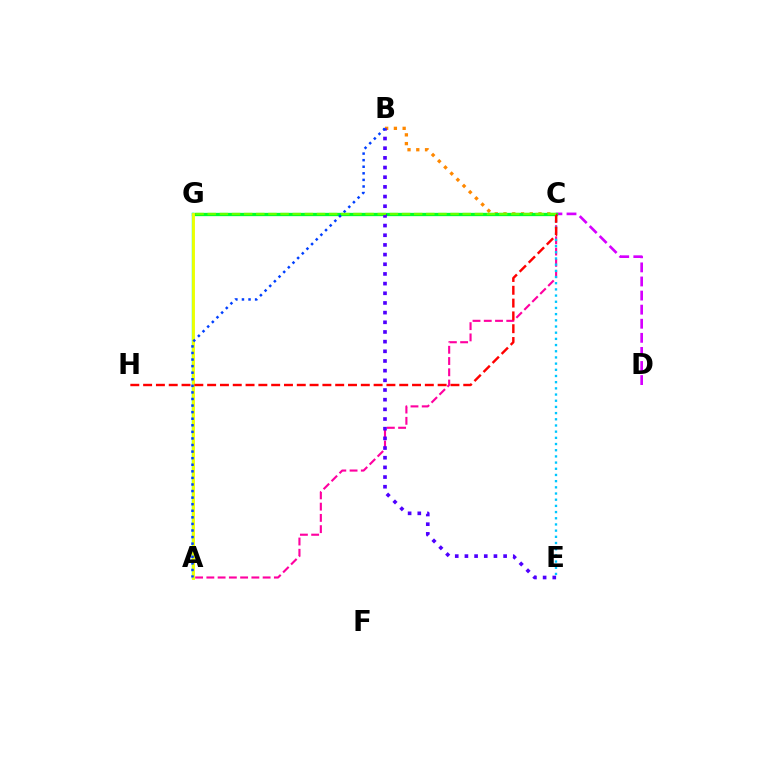{('C', 'D'): [{'color': '#d600ff', 'line_style': 'dashed', 'thickness': 1.91}], ('B', 'C'): [{'color': '#ff8800', 'line_style': 'dotted', 'thickness': 2.38}], ('A', 'C'): [{'color': '#ff00a0', 'line_style': 'dashed', 'thickness': 1.53}], ('C', 'G'): [{'color': '#00ff27', 'line_style': 'solid', 'thickness': 2.37}, {'color': '#66ff00', 'line_style': 'dashed', 'thickness': 1.65}], ('A', 'G'): [{'color': '#00ffaf', 'line_style': 'solid', 'thickness': 1.75}, {'color': '#eeff00', 'line_style': 'solid', 'thickness': 2.06}], ('C', 'E'): [{'color': '#00c7ff', 'line_style': 'dotted', 'thickness': 1.68}], ('B', 'E'): [{'color': '#4f00ff', 'line_style': 'dotted', 'thickness': 2.63}], ('C', 'H'): [{'color': '#ff0000', 'line_style': 'dashed', 'thickness': 1.74}], ('A', 'B'): [{'color': '#003fff', 'line_style': 'dotted', 'thickness': 1.79}]}